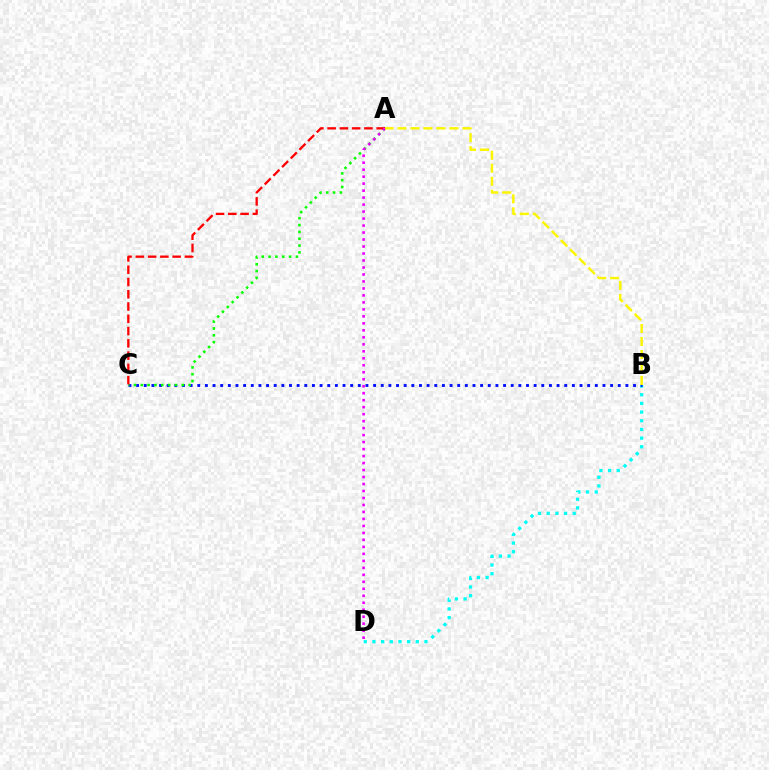{('B', 'D'): [{'color': '#00fff6', 'line_style': 'dotted', 'thickness': 2.36}], ('B', 'C'): [{'color': '#0010ff', 'line_style': 'dotted', 'thickness': 2.08}], ('A', 'C'): [{'color': '#08ff00', 'line_style': 'dotted', 'thickness': 1.86}, {'color': '#ff0000', 'line_style': 'dashed', 'thickness': 1.67}], ('A', 'D'): [{'color': '#ee00ff', 'line_style': 'dotted', 'thickness': 1.9}], ('A', 'B'): [{'color': '#fcf500', 'line_style': 'dashed', 'thickness': 1.76}]}